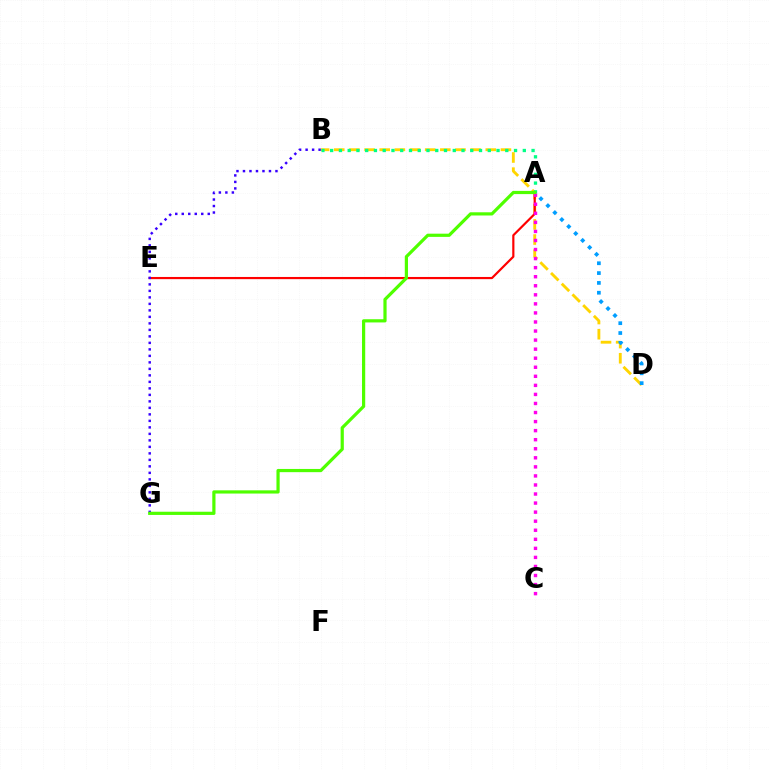{('B', 'D'): [{'color': '#ffd500', 'line_style': 'dashed', 'thickness': 2.06}], ('A', 'D'): [{'color': '#009eff', 'line_style': 'dotted', 'thickness': 2.67}], ('A', 'E'): [{'color': '#ff0000', 'line_style': 'solid', 'thickness': 1.57}], ('B', 'G'): [{'color': '#3700ff', 'line_style': 'dotted', 'thickness': 1.77}], ('A', 'B'): [{'color': '#00ff86', 'line_style': 'dotted', 'thickness': 2.38}], ('A', 'C'): [{'color': '#ff00ed', 'line_style': 'dotted', 'thickness': 2.46}], ('A', 'G'): [{'color': '#4fff00', 'line_style': 'solid', 'thickness': 2.31}]}